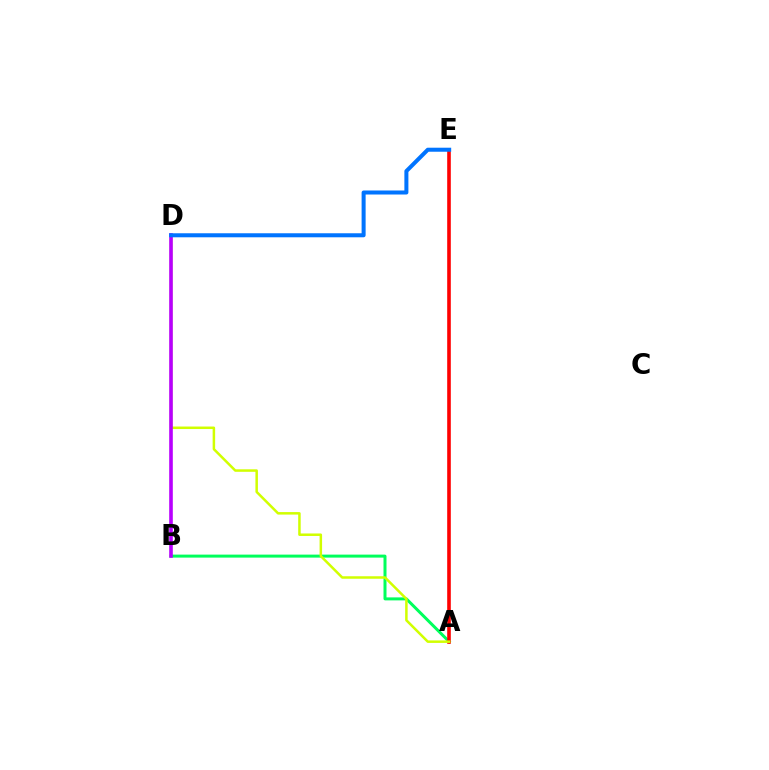{('A', 'B'): [{'color': '#00ff5c', 'line_style': 'solid', 'thickness': 2.16}], ('A', 'E'): [{'color': '#ff0000', 'line_style': 'solid', 'thickness': 2.6}], ('A', 'D'): [{'color': '#d1ff00', 'line_style': 'solid', 'thickness': 1.8}], ('B', 'D'): [{'color': '#b900ff', 'line_style': 'solid', 'thickness': 2.6}], ('D', 'E'): [{'color': '#0074ff', 'line_style': 'solid', 'thickness': 2.9}]}